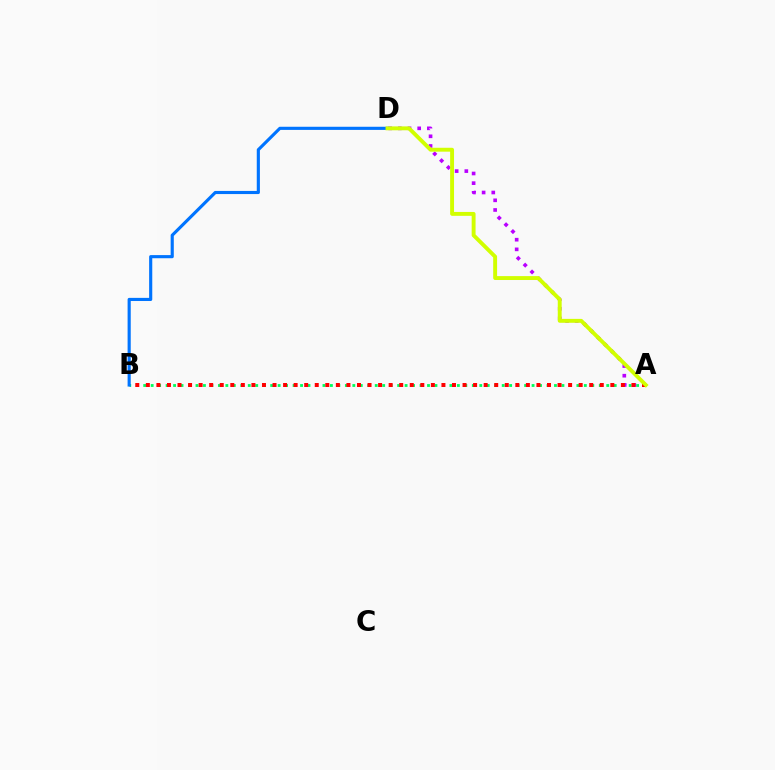{('A', 'B'): [{'color': '#00ff5c', 'line_style': 'dotted', 'thickness': 2.03}, {'color': '#ff0000', 'line_style': 'dotted', 'thickness': 2.87}], ('A', 'D'): [{'color': '#b900ff', 'line_style': 'dotted', 'thickness': 2.63}, {'color': '#d1ff00', 'line_style': 'solid', 'thickness': 2.81}], ('B', 'D'): [{'color': '#0074ff', 'line_style': 'solid', 'thickness': 2.26}]}